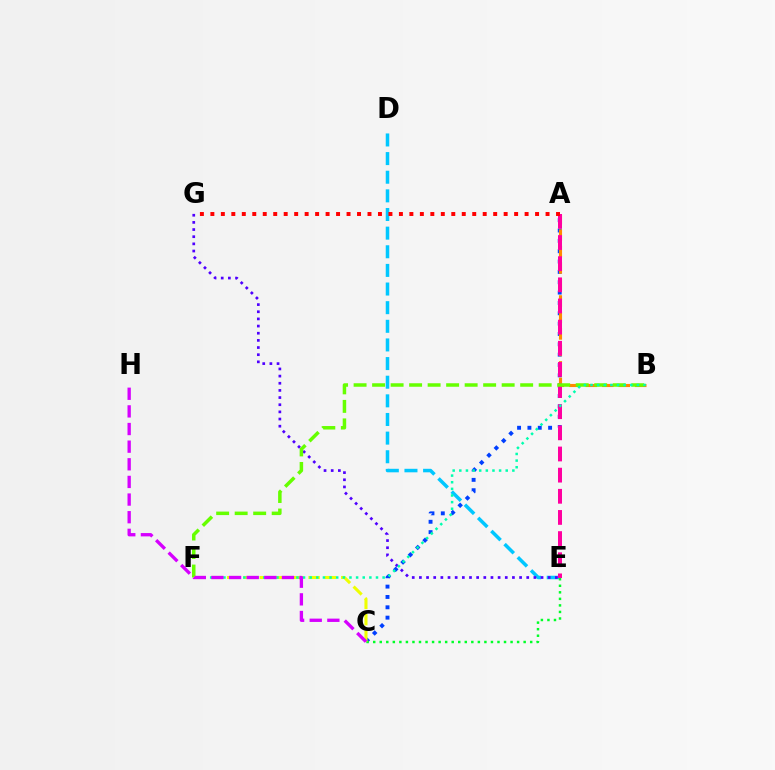{('A', 'C'): [{'color': '#003fff', 'line_style': 'dotted', 'thickness': 2.81}], ('D', 'E'): [{'color': '#00c7ff', 'line_style': 'dashed', 'thickness': 2.53}], ('A', 'B'): [{'color': '#ff8800', 'line_style': 'dashed', 'thickness': 2.24}], ('A', 'E'): [{'color': '#ff00a0', 'line_style': 'dashed', 'thickness': 2.87}], ('E', 'G'): [{'color': '#4f00ff', 'line_style': 'dotted', 'thickness': 1.94}], ('C', 'E'): [{'color': '#00ff27', 'line_style': 'dotted', 'thickness': 1.78}], ('A', 'G'): [{'color': '#ff0000', 'line_style': 'dotted', 'thickness': 2.85}], ('B', 'F'): [{'color': '#66ff00', 'line_style': 'dashed', 'thickness': 2.51}, {'color': '#00ffaf', 'line_style': 'dotted', 'thickness': 1.8}], ('C', 'F'): [{'color': '#eeff00', 'line_style': 'dashed', 'thickness': 2.21}], ('C', 'H'): [{'color': '#d600ff', 'line_style': 'dashed', 'thickness': 2.4}]}